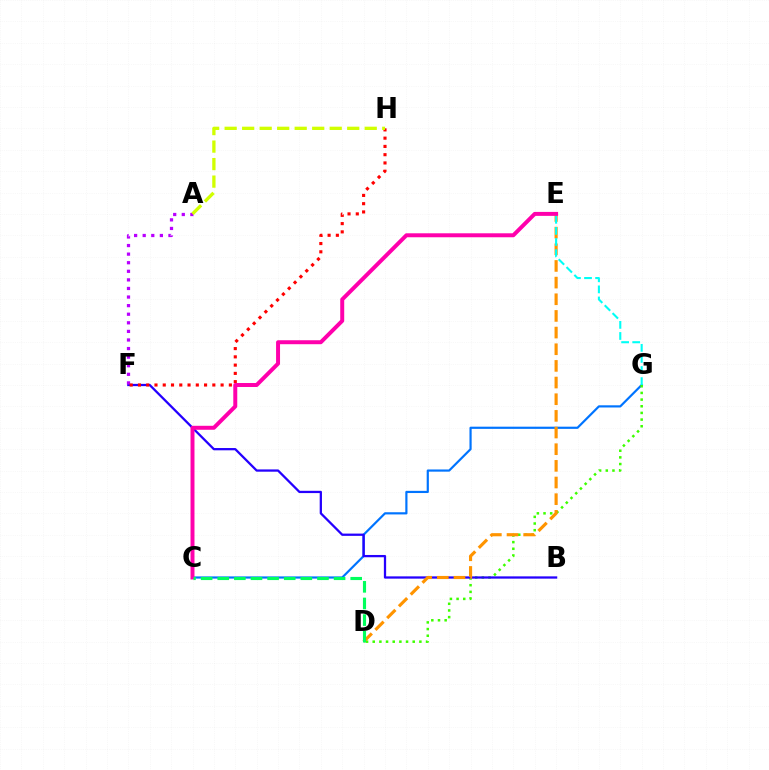{('C', 'G'): [{'color': '#0074ff', 'line_style': 'solid', 'thickness': 1.57}], ('D', 'G'): [{'color': '#3dff00', 'line_style': 'dotted', 'thickness': 1.81}], ('B', 'F'): [{'color': '#2500ff', 'line_style': 'solid', 'thickness': 1.64}], ('A', 'F'): [{'color': '#b900ff', 'line_style': 'dotted', 'thickness': 2.33}], ('D', 'E'): [{'color': '#ff9400', 'line_style': 'dashed', 'thickness': 2.26}], ('F', 'H'): [{'color': '#ff0000', 'line_style': 'dotted', 'thickness': 2.25}], ('C', 'E'): [{'color': '#ff00ac', 'line_style': 'solid', 'thickness': 2.86}], ('E', 'G'): [{'color': '#00fff6', 'line_style': 'dashed', 'thickness': 1.51}], ('A', 'H'): [{'color': '#d1ff00', 'line_style': 'dashed', 'thickness': 2.38}], ('C', 'D'): [{'color': '#00ff5c', 'line_style': 'dashed', 'thickness': 2.26}]}